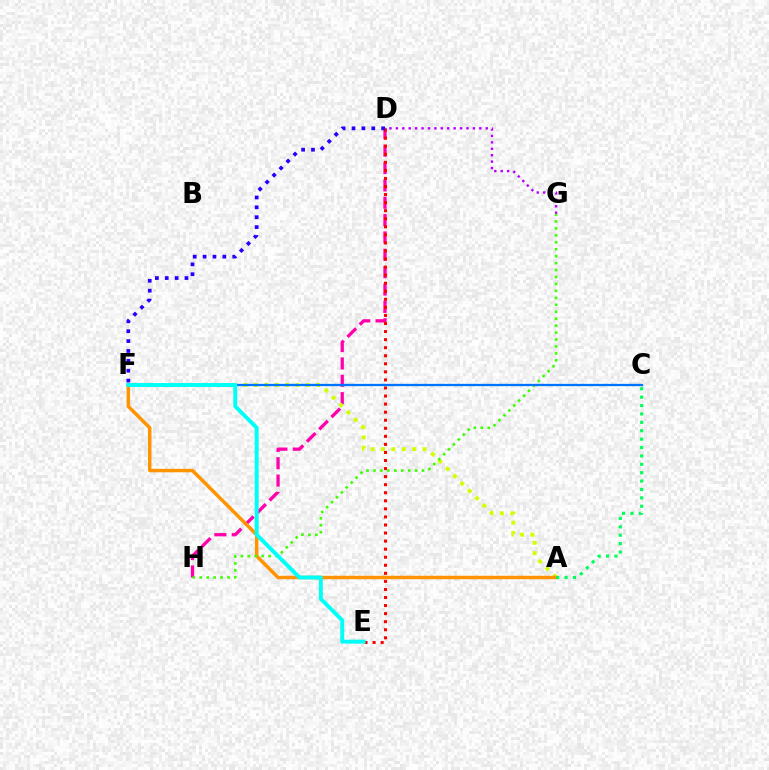{('D', 'H'): [{'color': '#ff00ac', 'line_style': 'dashed', 'thickness': 2.36}], ('A', 'F'): [{'color': '#d1ff00', 'line_style': 'dotted', 'thickness': 2.82}, {'color': '#ff9400', 'line_style': 'solid', 'thickness': 2.49}], ('D', 'G'): [{'color': '#b900ff', 'line_style': 'dotted', 'thickness': 1.74}], ('D', 'E'): [{'color': '#ff0000', 'line_style': 'dotted', 'thickness': 2.19}], ('G', 'H'): [{'color': '#3dff00', 'line_style': 'dotted', 'thickness': 1.89}], ('A', 'C'): [{'color': '#00ff5c', 'line_style': 'dotted', 'thickness': 2.28}], ('D', 'F'): [{'color': '#2500ff', 'line_style': 'dotted', 'thickness': 2.68}], ('C', 'F'): [{'color': '#0074ff', 'line_style': 'solid', 'thickness': 1.64}], ('E', 'F'): [{'color': '#00fff6', 'line_style': 'solid', 'thickness': 2.83}]}